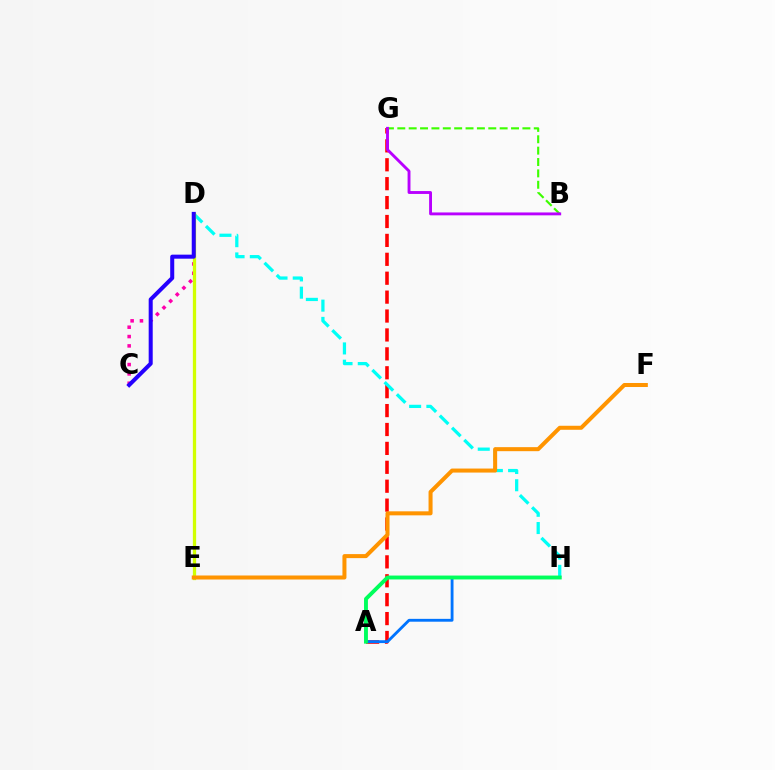{('A', 'G'): [{'color': '#ff0000', 'line_style': 'dashed', 'thickness': 2.57}], ('C', 'D'): [{'color': '#ff00ac', 'line_style': 'dotted', 'thickness': 2.54}, {'color': '#2500ff', 'line_style': 'solid', 'thickness': 2.9}], ('B', 'G'): [{'color': '#3dff00', 'line_style': 'dashed', 'thickness': 1.54}, {'color': '#b900ff', 'line_style': 'solid', 'thickness': 2.07}], ('A', 'H'): [{'color': '#0074ff', 'line_style': 'solid', 'thickness': 2.05}, {'color': '#00ff5c', 'line_style': 'solid', 'thickness': 2.8}], ('D', 'H'): [{'color': '#00fff6', 'line_style': 'dashed', 'thickness': 2.34}], ('D', 'E'): [{'color': '#d1ff00', 'line_style': 'solid', 'thickness': 2.36}], ('E', 'F'): [{'color': '#ff9400', 'line_style': 'solid', 'thickness': 2.89}]}